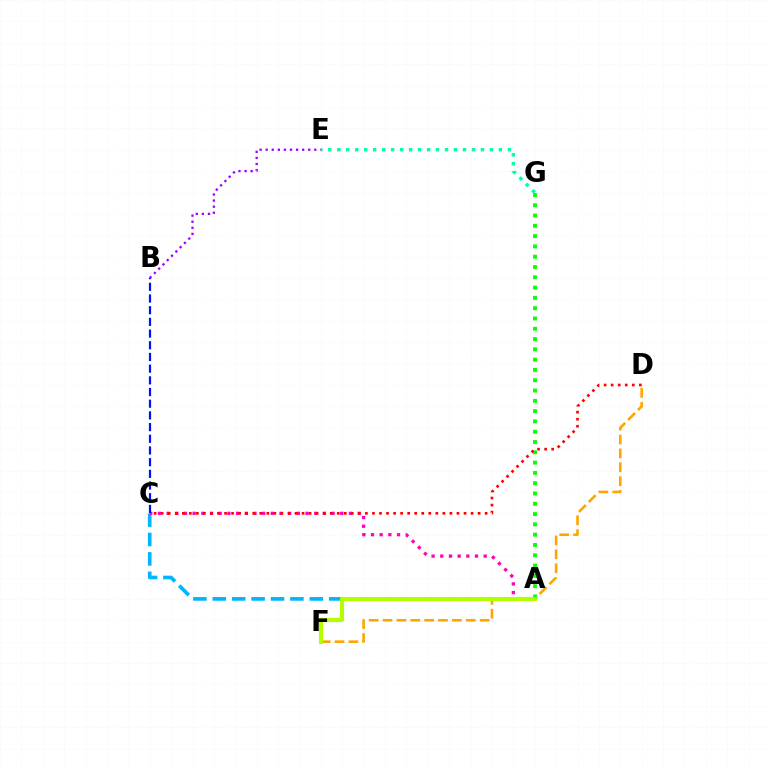{('D', 'F'): [{'color': '#ffa500', 'line_style': 'dashed', 'thickness': 1.88}], ('A', 'C'): [{'color': '#00b5ff', 'line_style': 'dashed', 'thickness': 2.64}, {'color': '#ff00bd', 'line_style': 'dotted', 'thickness': 2.36}], ('A', 'G'): [{'color': '#08ff00', 'line_style': 'dotted', 'thickness': 2.8}], ('E', 'G'): [{'color': '#00ff9d', 'line_style': 'dotted', 'thickness': 2.44}], ('B', 'C'): [{'color': '#0010ff', 'line_style': 'dashed', 'thickness': 1.59}], ('B', 'E'): [{'color': '#9b00ff', 'line_style': 'dotted', 'thickness': 1.65}], ('A', 'F'): [{'color': '#b3ff00', 'line_style': 'solid', 'thickness': 3.0}], ('C', 'D'): [{'color': '#ff0000', 'line_style': 'dotted', 'thickness': 1.91}]}